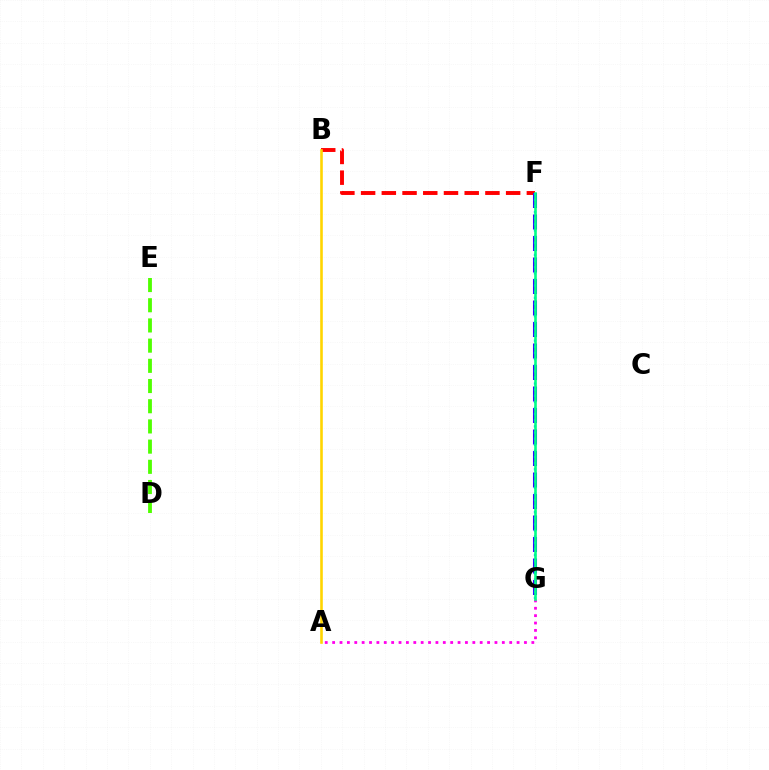{('B', 'F'): [{'color': '#ff0000', 'line_style': 'dashed', 'thickness': 2.81}], ('F', 'G'): [{'color': '#3700ff', 'line_style': 'dashed', 'thickness': 2.92}, {'color': '#009eff', 'line_style': 'dotted', 'thickness': 1.66}, {'color': '#00ff86', 'line_style': 'solid', 'thickness': 1.88}], ('D', 'E'): [{'color': '#4fff00', 'line_style': 'dashed', 'thickness': 2.74}], ('A', 'G'): [{'color': '#ff00ed', 'line_style': 'dotted', 'thickness': 2.0}], ('A', 'B'): [{'color': '#ffd500', 'line_style': 'solid', 'thickness': 1.88}]}